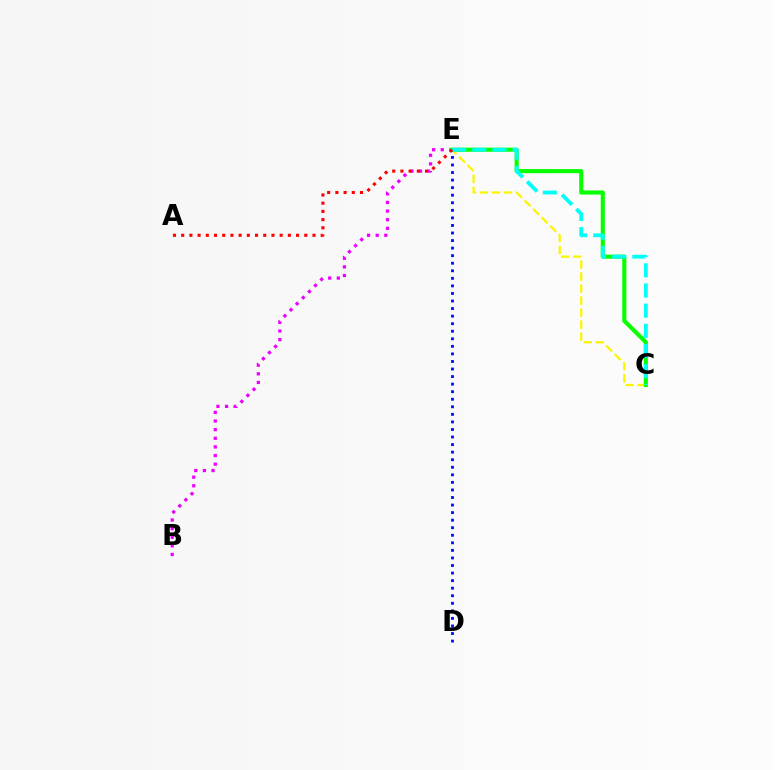{('C', 'E'): [{'color': '#fcf500', 'line_style': 'dashed', 'thickness': 1.63}, {'color': '#08ff00', 'line_style': 'solid', 'thickness': 2.94}, {'color': '#00fff6', 'line_style': 'dashed', 'thickness': 2.74}], ('D', 'E'): [{'color': '#0010ff', 'line_style': 'dotted', 'thickness': 2.05}], ('B', 'E'): [{'color': '#ee00ff', 'line_style': 'dotted', 'thickness': 2.34}], ('A', 'E'): [{'color': '#ff0000', 'line_style': 'dotted', 'thickness': 2.23}]}